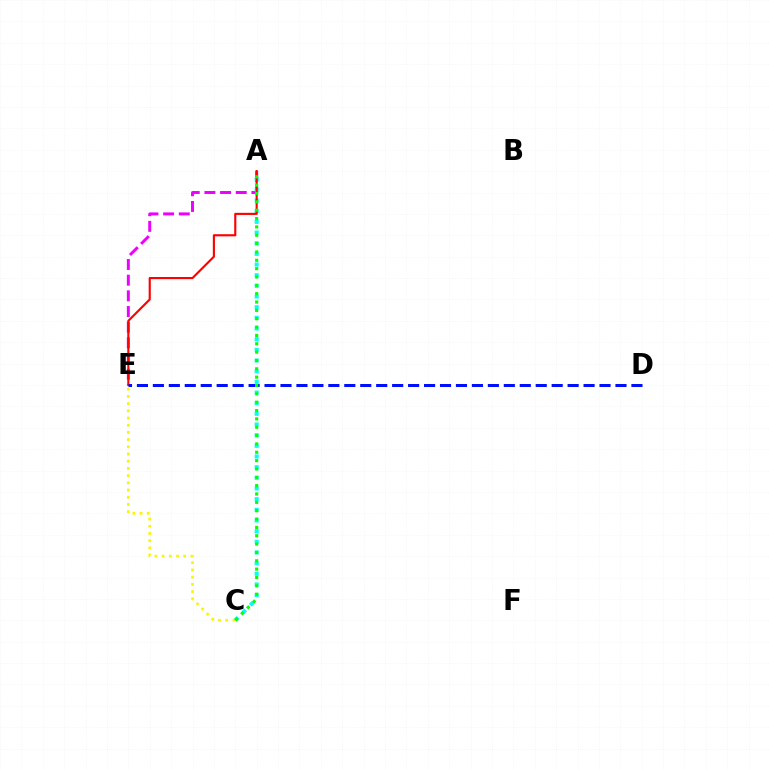{('A', 'E'): [{'color': '#ee00ff', 'line_style': 'dashed', 'thickness': 2.13}, {'color': '#ff0000', 'line_style': 'solid', 'thickness': 1.53}], ('A', 'C'): [{'color': '#00fff6', 'line_style': 'dotted', 'thickness': 2.9}, {'color': '#08ff00', 'line_style': 'dotted', 'thickness': 2.27}], ('D', 'E'): [{'color': '#0010ff', 'line_style': 'dashed', 'thickness': 2.17}], ('C', 'E'): [{'color': '#fcf500', 'line_style': 'dotted', 'thickness': 1.96}]}